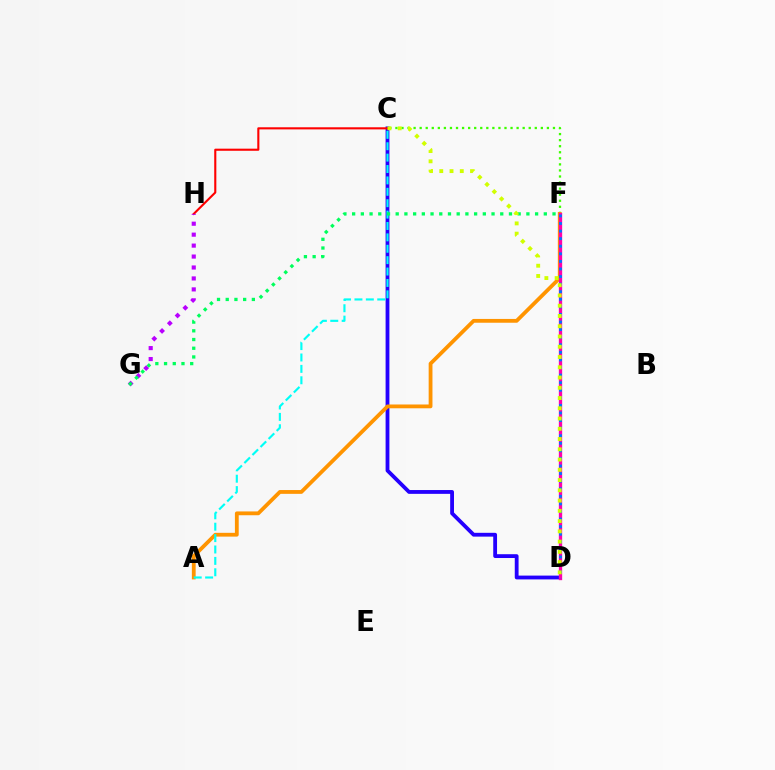{('C', 'D'): [{'color': '#2500ff', 'line_style': 'solid', 'thickness': 2.74}, {'color': '#d1ff00', 'line_style': 'dotted', 'thickness': 2.79}], ('C', 'F'): [{'color': '#3dff00', 'line_style': 'dotted', 'thickness': 1.65}], ('C', 'H'): [{'color': '#ff0000', 'line_style': 'solid', 'thickness': 1.52}], ('A', 'F'): [{'color': '#ff9400', 'line_style': 'solid', 'thickness': 2.74}], ('D', 'F'): [{'color': '#ff00ac', 'line_style': 'solid', 'thickness': 2.4}, {'color': '#0074ff', 'line_style': 'dotted', 'thickness': 2.06}], ('A', 'C'): [{'color': '#00fff6', 'line_style': 'dashed', 'thickness': 1.55}], ('G', 'H'): [{'color': '#b900ff', 'line_style': 'dotted', 'thickness': 2.97}], ('F', 'G'): [{'color': '#00ff5c', 'line_style': 'dotted', 'thickness': 2.37}]}